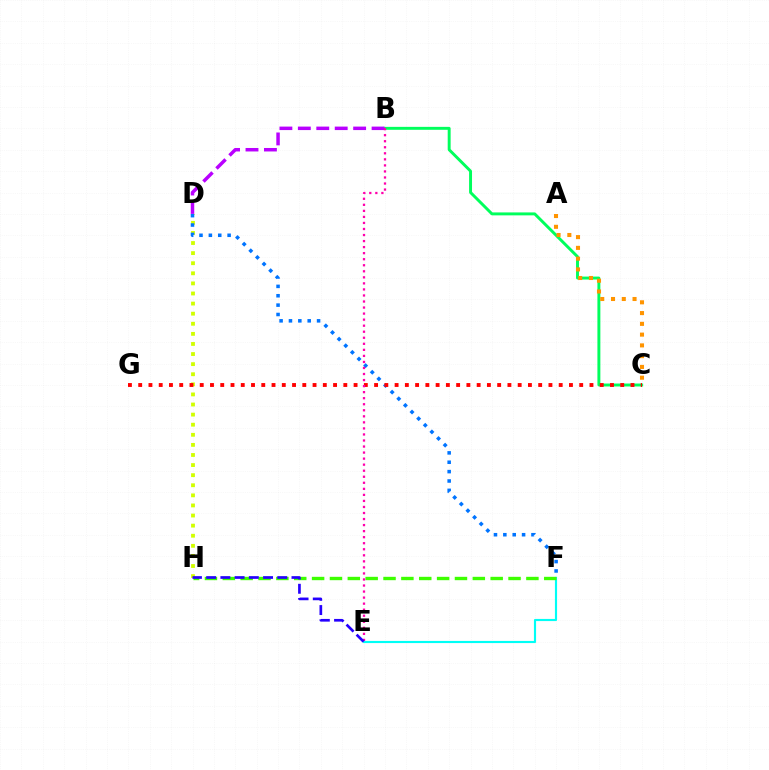{('D', 'H'): [{'color': '#d1ff00', 'line_style': 'dotted', 'thickness': 2.74}], ('D', 'F'): [{'color': '#0074ff', 'line_style': 'dotted', 'thickness': 2.55}], ('B', 'C'): [{'color': '#00ff5c', 'line_style': 'solid', 'thickness': 2.12}], ('E', 'F'): [{'color': '#00fff6', 'line_style': 'solid', 'thickness': 1.55}], ('C', 'G'): [{'color': '#ff0000', 'line_style': 'dotted', 'thickness': 2.79}], ('A', 'C'): [{'color': '#ff9400', 'line_style': 'dotted', 'thickness': 2.93}], ('B', 'D'): [{'color': '#b900ff', 'line_style': 'dashed', 'thickness': 2.5}], ('F', 'H'): [{'color': '#3dff00', 'line_style': 'dashed', 'thickness': 2.43}], ('B', 'E'): [{'color': '#ff00ac', 'line_style': 'dotted', 'thickness': 1.64}], ('E', 'H'): [{'color': '#2500ff', 'line_style': 'dashed', 'thickness': 1.93}]}